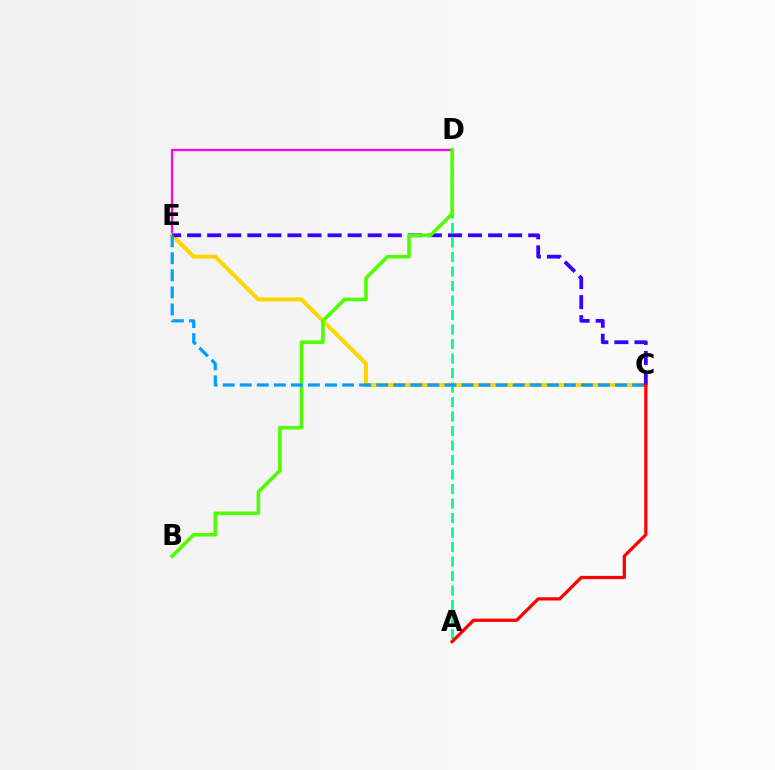{('D', 'E'): [{'color': '#ff00ed', 'line_style': 'solid', 'thickness': 1.64}], ('C', 'E'): [{'color': '#ffd500', 'line_style': 'solid', 'thickness': 2.91}, {'color': '#3700ff', 'line_style': 'dashed', 'thickness': 2.73}, {'color': '#009eff', 'line_style': 'dashed', 'thickness': 2.32}], ('A', 'D'): [{'color': '#00ff86', 'line_style': 'dashed', 'thickness': 1.97}], ('B', 'D'): [{'color': '#4fff00', 'line_style': 'solid', 'thickness': 2.58}], ('A', 'C'): [{'color': '#ff0000', 'line_style': 'solid', 'thickness': 2.32}]}